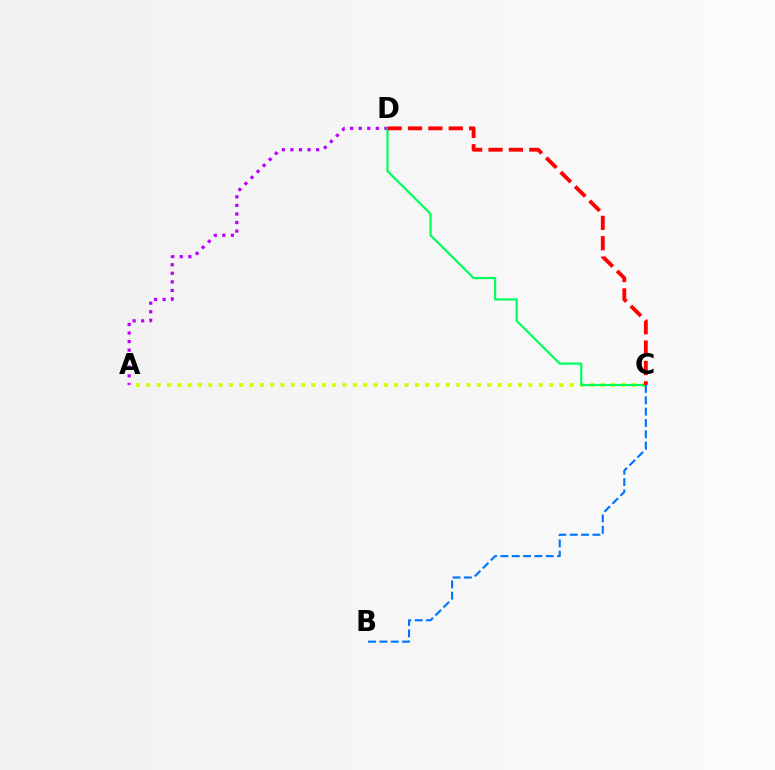{('A', 'D'): [{'color': '#b900ff', 'line_style': 'dotted', 'thickness': 2.33}], ('A', 'C'): [{'color': '#d1ff00', 'line_style': 'dotted', 'thickness': 2.81}], ('C', 'D'): [{'color': '#00ff5c', 'line_style': 'solid', 'thickness': 1.58}, {'color': '#ff0000', 'line_style': 'dashed', 'thickness': 2.77}], ('B', 'C'): [{'color': '#0074ff', 'line_style': 'dashed', 'thickness': 1.54}]}